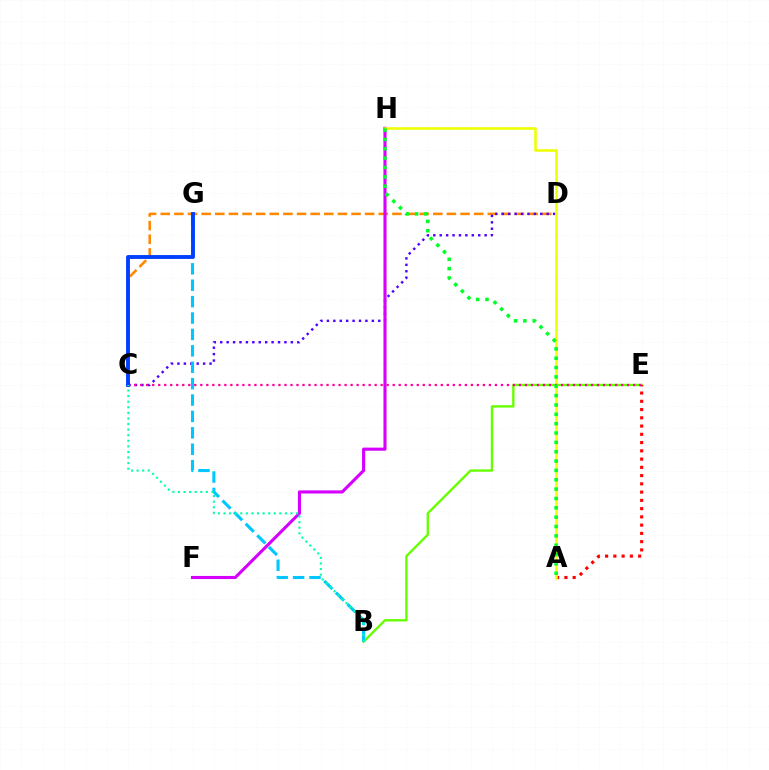{('C', 'D'): [{'color': '#ff8800', 'line_style': 'dashed', 'thickness': 1.85}, {'color': '#4f00ff', 'line_style': 'dotted', 'thickness': 1.74}], ('B', 'E'): [{'color': '#66ff00', 'line_style': 'solid', 'thickness': 1.7}], ('F', 'H'): [{'color': '#d600ff', 'line_style': 'solid', 'thickness': 2.23}], ('B', 'G'): [{'color': '#00c7ff', 'line_style': 'dashed', 'thickness': 2.23}], ('A', 'E'): [{'color': '#ff0000', 'line_style': 'dotted', 'thickness': 2.24}], ('A', 'H'): [{'color': '#eeff00', 'line_style': 'solid', 'thickness': 1.85}, {'color': '#00ff27', 'line_style': 'dotted', 'thickness': 2.54}], ('C', 'E'): [{'color': '#ff00a0', 'line_style': 'dotted', 'thickness': 1.63}], ('C', 'G'): [{'color': '#003fff', 'line_style': 'solid', 'thickness': 2.79}], ('B', 'C'): [{'color': '#00ffaf', 'line_style': 'dotted', 'thickness': 1.52}]}